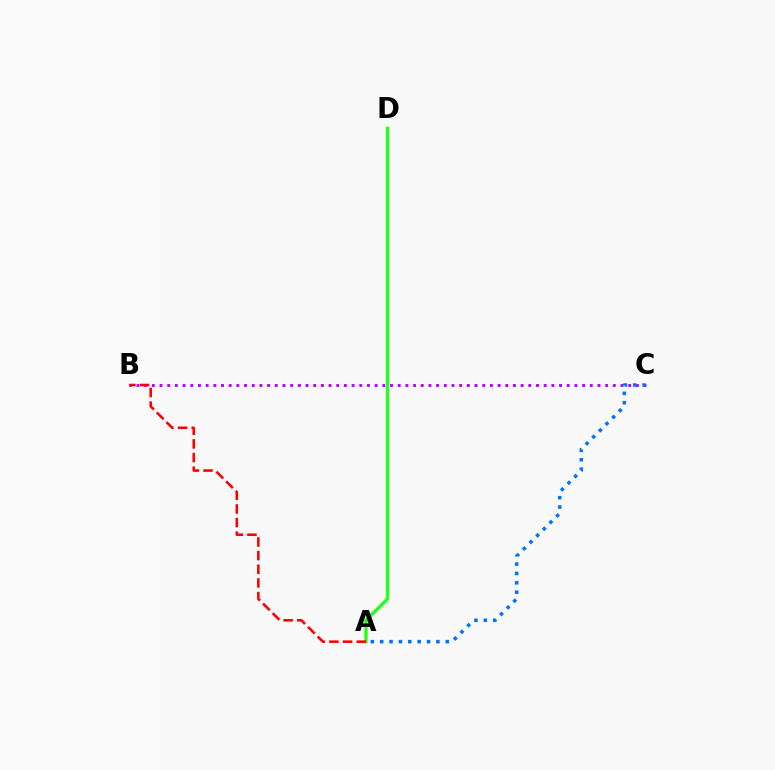{('B', 'C'): [{'color': '#b900ff', 'line_style': 'dotted', 'thickness': 2.09}], ('A', 'D'): [{'color': '#d1ff00', 'line_style': 'solid', 'thickness': 2.9}, {'color': '#00ff5c', 'line_style': 'solid', 'thickness': 1.91}], ('A', 'C'): [{'color': '#0074ff', 'line_style': 'dotted', 'thickness': 2.55}], ('A', 'B'): [{'color': '#ff0000', 'line_style': 'dashed', 'thickness': 1.85}]}